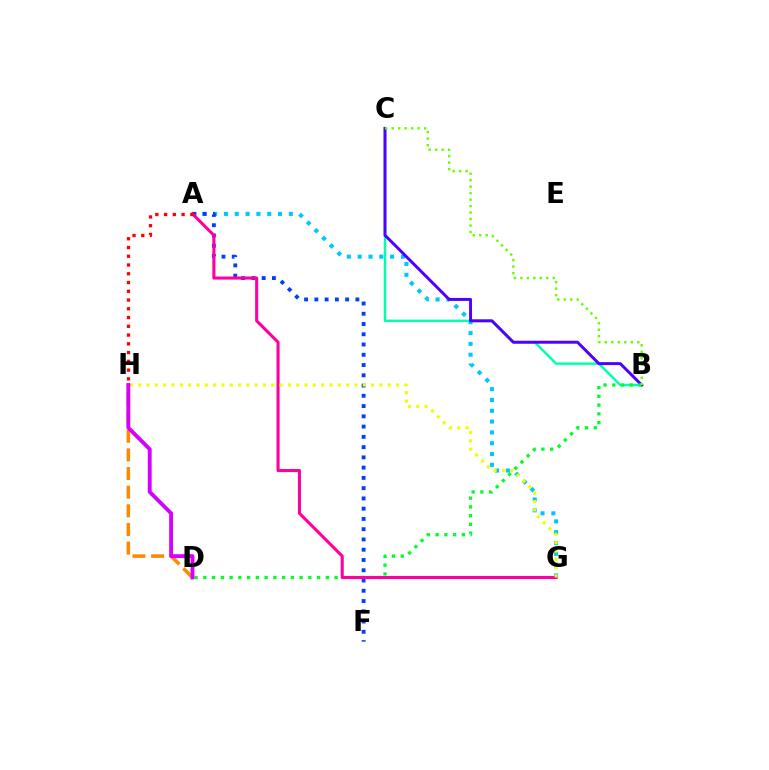{('A', 'G'): [{'color': '#00c7ff', 'line_style': 'dotted', 'thickness': 2.94}, {'color': '#ff00a0', 'line_style': 'solid', 'thickness': 2.21}], ('B', 'C'): [{'color': '#00ffaf', 'line_style': 'solid', 'thickness': 1.77}, {'color': '#4f00ff', 'line_style': 'solid', 'thickness': 2.13}, {'color': '#66ff00', 'line_style': 'dotted', 'thickness': 1.76}], ('B', 'D'): [{'color': '#00ff27', 'line_style': 'dotted', 'thickness': 2.38}], ('A', 'F'): [{'color': '#003fff', 'line_style': 'dotted', 'thickness': 2.79}], ('G', 'H'): [{'color': '#eeff00', 'line_style': 'dotted', 'thickness': 2.26}], ('D', 'H'): [{'color': '#ff8800', 'line_style': 'dashed', 'thickness': 2.53}, {'color': '#d600ff', 'line_style': 'solid', 'thickness': 2.78}], ('A', 'H'): [{'color': '#ff0000', 'line_style': 'dotted', 'thickness': 2.38}]}